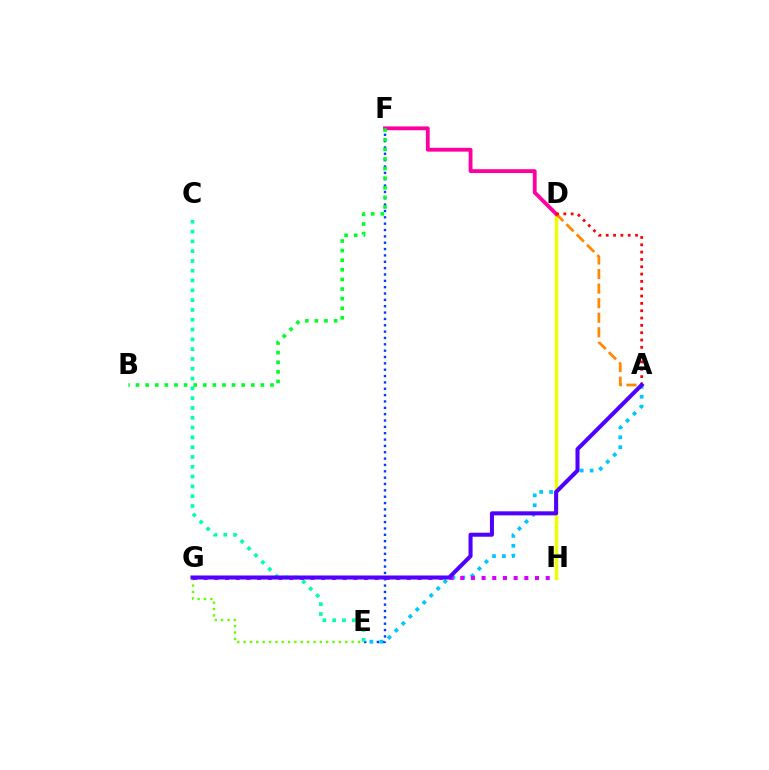{('D', 'H'): [{'color': '#eeff00', 'line_style': 'solid', 'thickness': 2.49}], ('A', 'D'): [{'color': '#ff8800', 'line_style': 'dashed', 'thickness': 1.98}, {'color': '#ff0000', 'line_style': 'dotted', 'thickness': 1.99}], ('E', 'F'): [{'color': '#003fff', 'line_style': 'dotted', 'thickness': 1.73}], ('E', 'G'): [{'color': '#66ff00', 'line_style': 'dotted', 'thickness': 1.73}], ('D', 'F'): [{'color': '#ff00a0', 'line_style': 'solid', 'thickness': 2.76}], ('C', 'E'): [{'color': '#00ffaf', 'line_style': 'dotted', 'thickness': 2.66}], ('A', 'E'): [{'color': '#00c7ff', 'line_style': 'dotted', 'thickness': 2.68}], ('B', 'F'): [{'color': '#00ff27', 'line_style': 'dotted', 'thickness': 2.61}], ('G', 'H'): [{'color': '#d600ff', 'line_style': 'dotted', 'thickness': 2.9}], ('A', 'G'): [{'color': '#4f00ff', 'line_style': 'solid', 'thickness': 2.9}]}